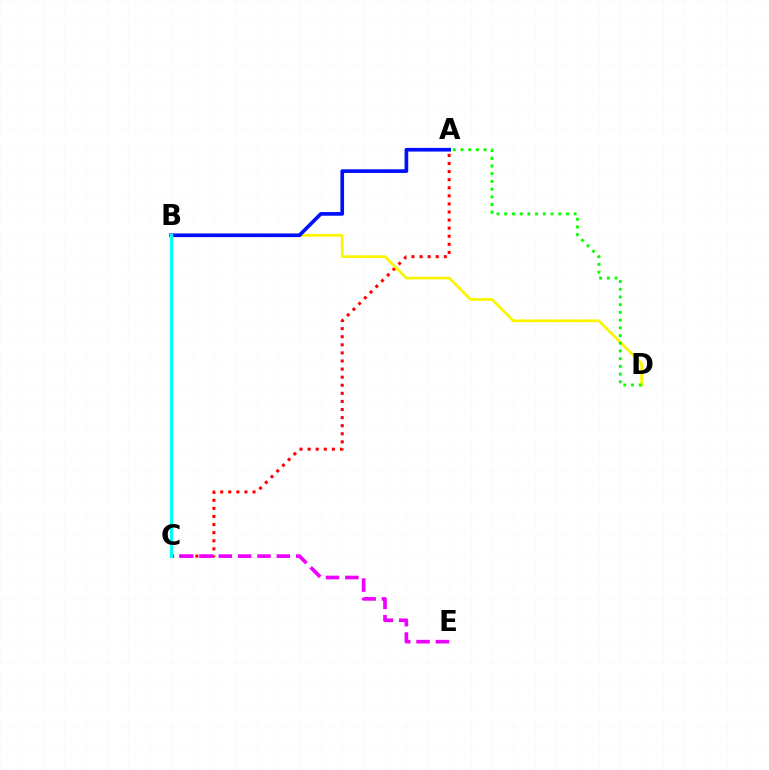{('A', 'C'): [{'color': '#ff0000', 'line_style': 'dotted', 'thickness': 2.2}], ('C', 'E'): [{'color': '#ee00ff', 'line_style': 'dashed', 'thickness': 2.63}], ('B', 'D'): [{'color': '#fcf500', 'line_style': 'solid', 'thickness': 1.99}], ('A', 'B'): [{'color': '#0010ff', 'line_style': 'solid', 'thickness': 2.64}], ('B', 'C'): [{'color': '#00fff6', 'line_style': 'solid', 'thickness': 2.34}], ('A', 'D'): [{'color': '#08ff00', 'line_style': 'dotted', 'thickness': 2.1}]}